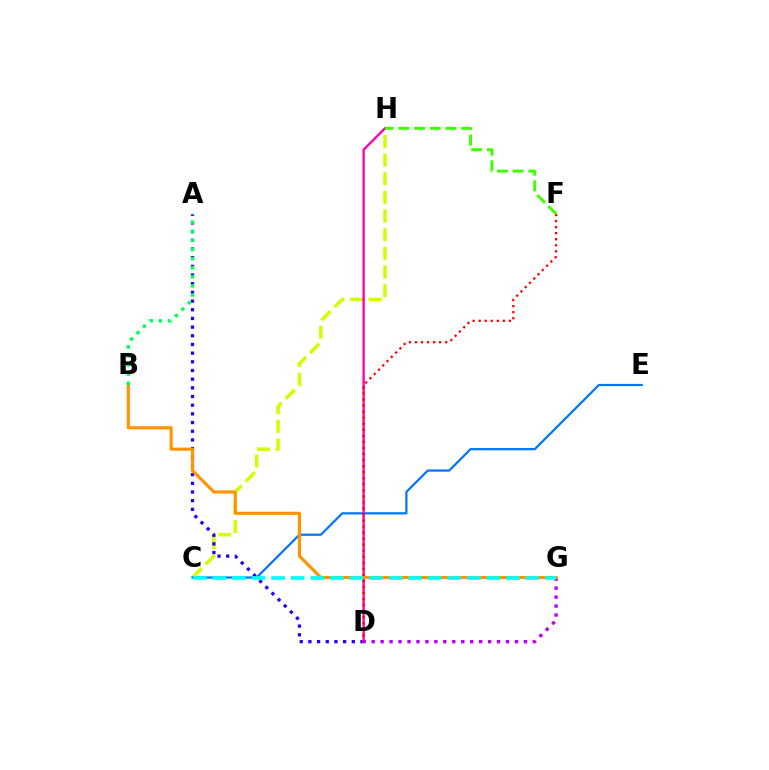{('C', 'H'): [{'color': '#d1ff00', 'line_style': 'dashed', 'thickness': 2.53}], ('C', 'E'): [{'color': '#0074ff', 'line_style': 'solid', 'thickness': 1.58}], ('A', 'D'): [{'color': '#2500ff', 'line_style': 'dotted', 'thickness': 2.36}], ('D', 'H'): [{'color': '#ff00ac', 'line_style': 'solid', 'thickness': 1.7}], ('D', 'F'): [{'color': '#ff0000', 'line_style': 'dotted', 'thickness': 1.64}], ('D', 'G'): [{'color': '#b900ff', 'line_style': 'dotted', 'thickness': 2.43}], ('B', 'G'): [{'color': '#ff9400', 'line_style': 'solid', 'thickness': 2.25}], ('C', 'G'): [{'color': '#00fff6', 'line_style': 'dashed', 'thickness': 2.66}], ('A', 'B'): [{'color': '#00ff5c', 'line_style': 'dotted', 'thickness': 2.47}], ('F', 'H'): [{'color': '#3dff00', 'line_style': 'dashed', 'thickness': 2.13}]}